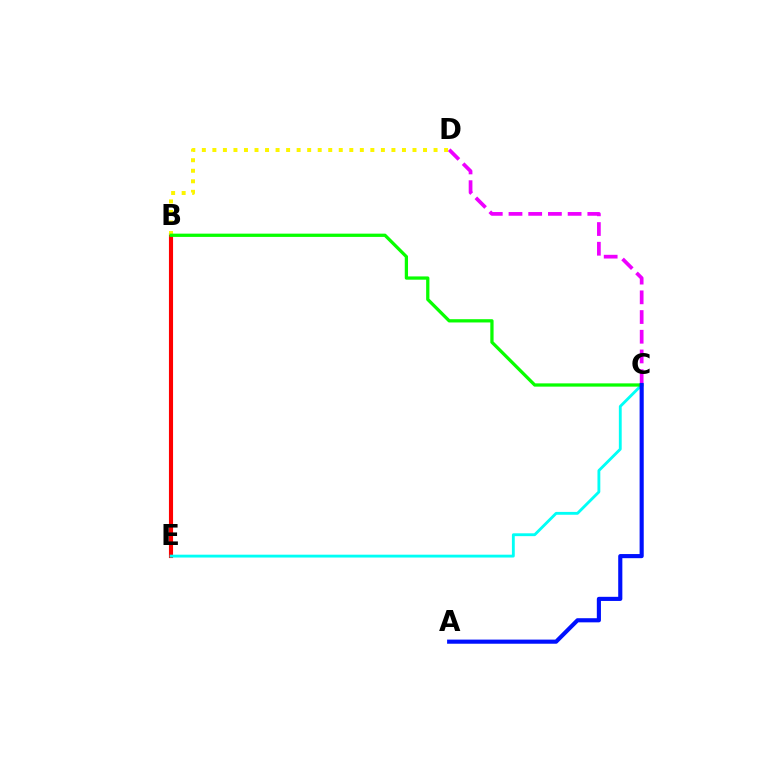{('B', 'E'): [{'color': '#ff0000', 'line_style': 'solid', 'thickness': 2.96}], ('C', 'D'): [{'color': '#ee00ff', 'line_style': 'dashed', 'thickness': 2.68}], ('C', 'E'): [{'color': '#00fff6', 'line_style': 'solid', 'thickness': 2.05}], ('B', 'D'): [{'color': '#fcf500', 'line_style': 'dotted', 'thickness': 2.86}], ('B', 'C'): [{'color': '#08ff00', 'line_style': 'solid', 'thickness': 2.35}], ('A', 'C'): [{'color': '#0010ff', 'line_style': 'solid', 'thickness': 2.97}]}